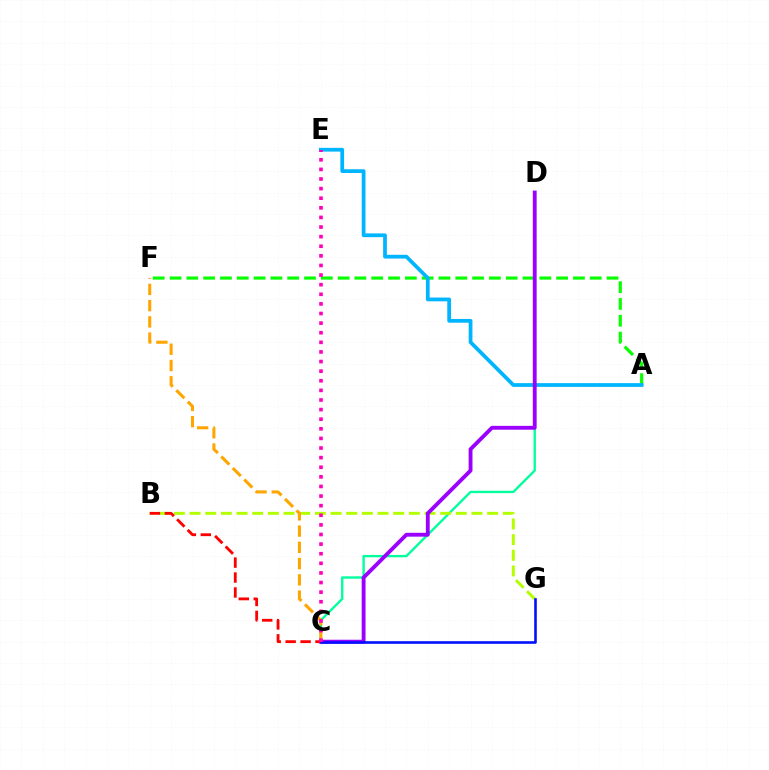{('A', 'F'): [{'color': '#08ff00', 'line_style': 'dashed', 'thickness': 2.28}], ('A', 'E'): [{'color': '#00b5ff', 'line_style': 'solid', 'thickness': 2.7}], ('C', 'D'): [{'color': '#00ff9d', 'line_style': 'solid', 'thickness': 1.7}, {'color': '#9b00ff', 'line_style': 'solid', 'thickness': 2.77}], ('B', 'G'): [{'color': '#b3ff00', 'line_style': 'dashed', 'thickness': 2.13}], ('C', 'F'): [{'color': '#ffa500', 'line_style': 'dashed', 'thickness': 2.21}], ('B', 'C'): [{'color': '#ff0000', 'line_style': 'dashed', 'thickness': 2.03}], ('C', 'G'): [{'color': '#0010ff', 'line_style': 'solid', 'thickness': 1.88}], ('C', 'E'): [{'color': '#ff00bd', 'line_style': 'dotted', 'thickness': 2.61}]}